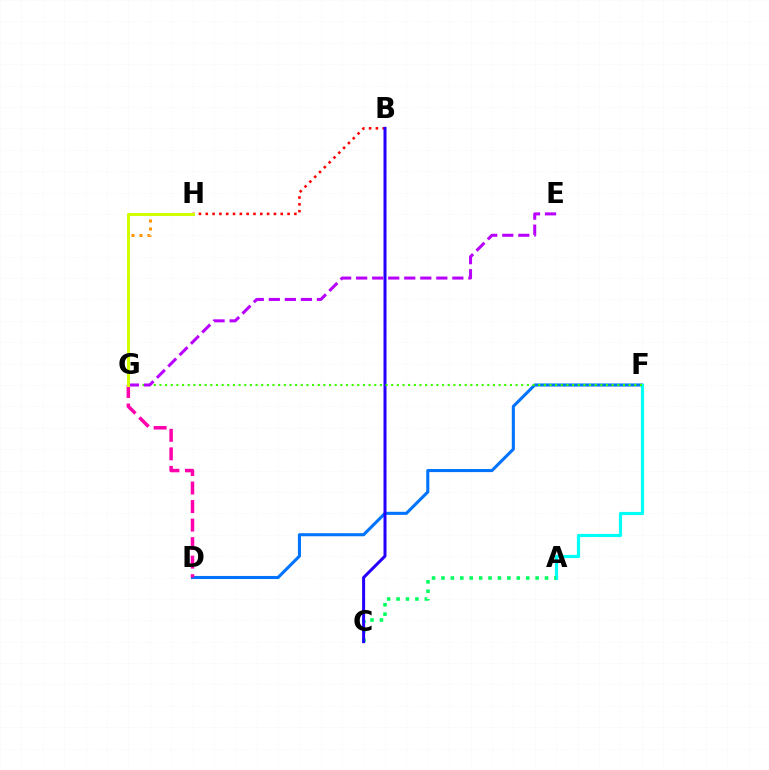{('D', 'F'): [{'color': '#0074ff', 'line_style': 'solid', 'thickness': 2.22}], ('A', 'F'): [{'color': '#00fff6', 'line_style': 'solid', 'thickness': 2.28}], ('B', 'H'): [{'color': '#ff0000', 'line_style': 'dotted', 'thickness': 1.85}], ('A', 'C'): [{'color': '#00ff5c', 'line_style': 'dotted', 'thickness': 2.56}], ('G', 'H'): [{'color': '#ff9400', 'line_style': 'dotted', 'thickness': 2.17}, {'color': '#d1ff00', 'line_style': 'solid', 'thickness': 2.19}], ('B', 'C'): [{'color': '#2500ff', 'line_style': 'solid', 'thickness': 2.16}], ('D', 'G'): [{'color': '#ff00ac', 'line_style': 'dashed', 'thickness': 2.52}], ('F', 'G'): [{'color': '#3dff00', 'line_style': 'dotted', 'thickness': 1.54}], ('E', 'G'): [{'color': '#b900ff', 'line_style': 'dashed', 'thickness': 2.18}]}